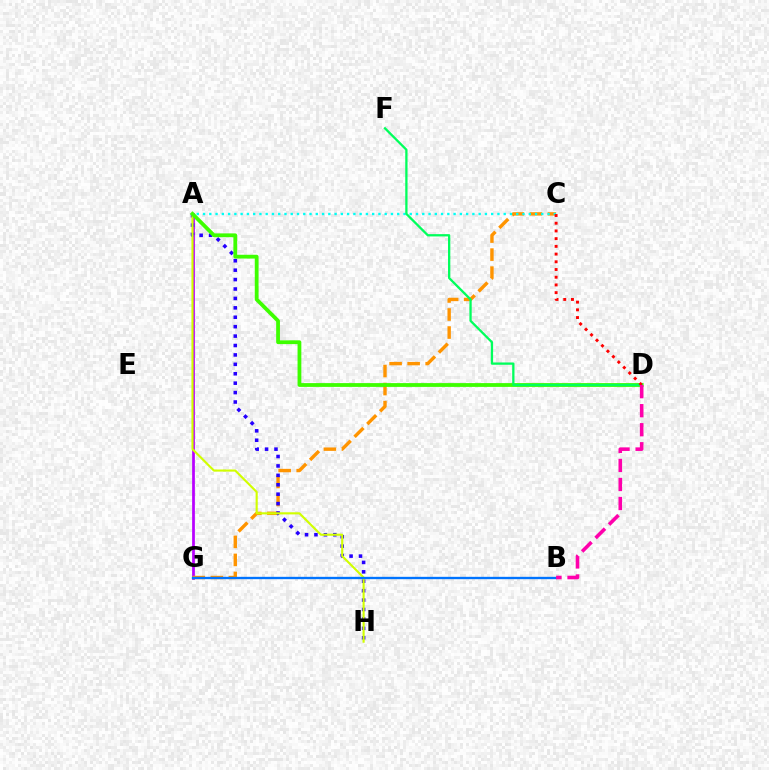{('A', 'G'): [{'color': '#b900ff', 'line_style': 'solid', 'thickness': 1.97}], ('C', 'G'): [{'color': '#ff9400', 'line_style': 'dashed', 'thickness': 2.45}], ('A', 'H'): [{'color': '#2500ff', 'line_style': 'dotted', 'thickness': 2.56}, {'color': '#d1ff00', 'line_style': 'solid', 'thickness': 1.53}], ('A', 'C'): [{'color': '#00fff6', 'line_style': 'dotted', 'thickness': 1.7}], ('B', 'G'): [{'color': '#0074ff', 'line_style': 'solid', 'thickness': 1.69}], ('A', 'D'): [{'color': '#3dff00', 'line_style': 'solid', 'thickness': 2.73}], ('D', 'F'): [{'color': '#00ff5c', 'line_style': 'solid', 'thickness': 1.65}], ('C', 'D'): [{'color': '#ff0000', 'line_style': 'dotted', 'thickness': 2.1}], ('B', 'D'): [{'color': '#ff00ac', 'line_style': 'dashed', 'thickness': 2.59}]}